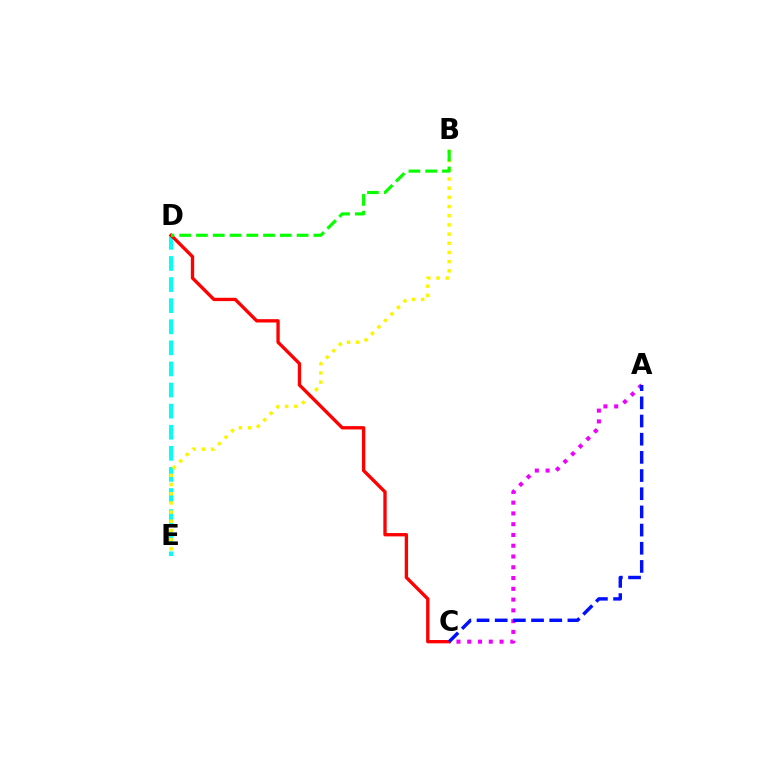{('D', 'E'): [{'color': '#00fff6', 'line_style': 'dashed', 'thickness': 2.87}], ('B', 'E'): [{'color': '#fcf500', 'line_style': 'dotted', 'thickness': 2.5}], ('C', 'D'): [{'color': '#ff0000', 'line_style': 'solid', 'thickness': 2.4}], ('A', 'C'): [{'color': '#ee00ff', 'line_style': 'dotted', 'thickness': 2.93}, {'color': '#0010ff', 'line_style': 'dashed', 'thickness': 2.47}], ('B', 'D'): [{'color': '#08ff00', 'line_style': 'dashed', 'thickness': 2.28}]}